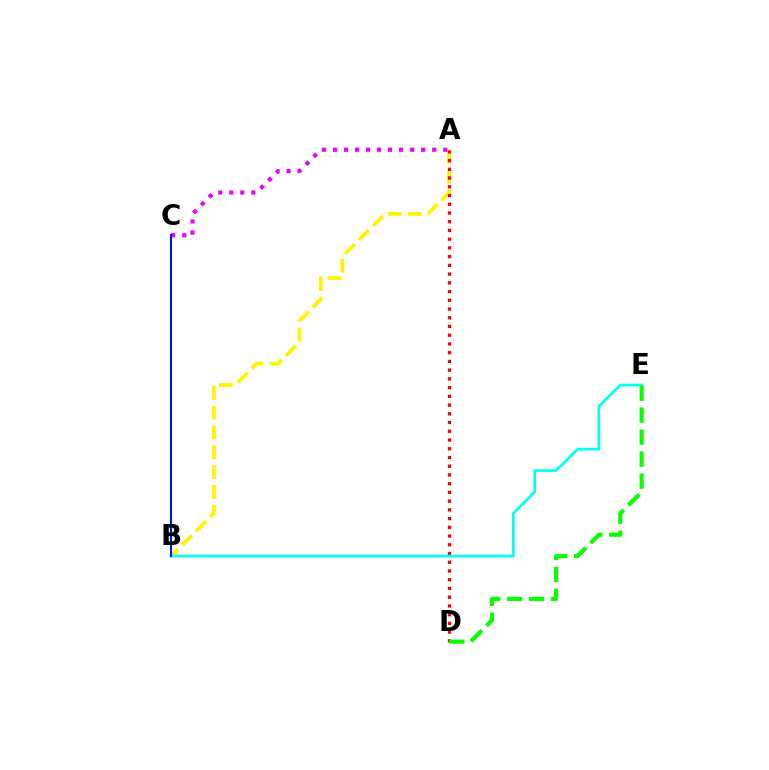{('A', 'B'): [{'color': '#fcf500', 'line_style': 'dashed', 'thickness': 2.69}], ('A', 'D'): [{'color': '#ff0000', 'line_style': 'dotted', 'thickness': 2.37}], ('A', 'C'): [{'color': '#ee00ff', 'line_style': 'dotted', 'thickness': 3.0}], ('B', 'E'): [{'color': '#00fff6', 'line_style': 'solid', 'thickness': 1.93}], ('B', 'C'): [{'color': '#0010ff', 'line_style': 'solid', 'thickness': 1.51}], ('D', 'E'): [{'color': '#08ff00', 'line_style': 'dashed', 'thickness': 2.99}]}